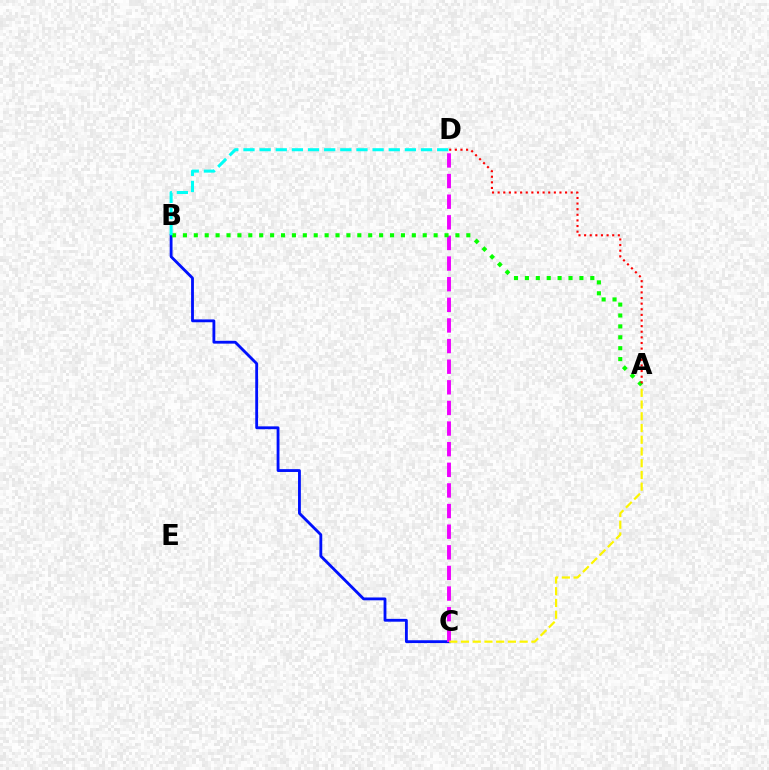{('B', 'C'): [{'color': '#0010ff', 'line_style': 'solid', 'thickness': 2.04}], ('C', 'D'): [{'color': '#ee00ff', 'line_style': 'dashed', 'thickness': 2.8}], ('A', 'B'): [{'color': '#08ff00', 'line_style': 'dotted', 'thickness': 2.96}], ('B', 'D'): [{'color': '#00fff6', 'line_style': 'dashed', 'thickness': 2.19}], ('A', 'C'): [{'color': '#fcf500', 'line_style': 'dashed', 'thickness': 1.59}], ('A', 'D'): [{'color': '#ff0000', 'line_style': 'dotted', 'thickness': 1.53}]}